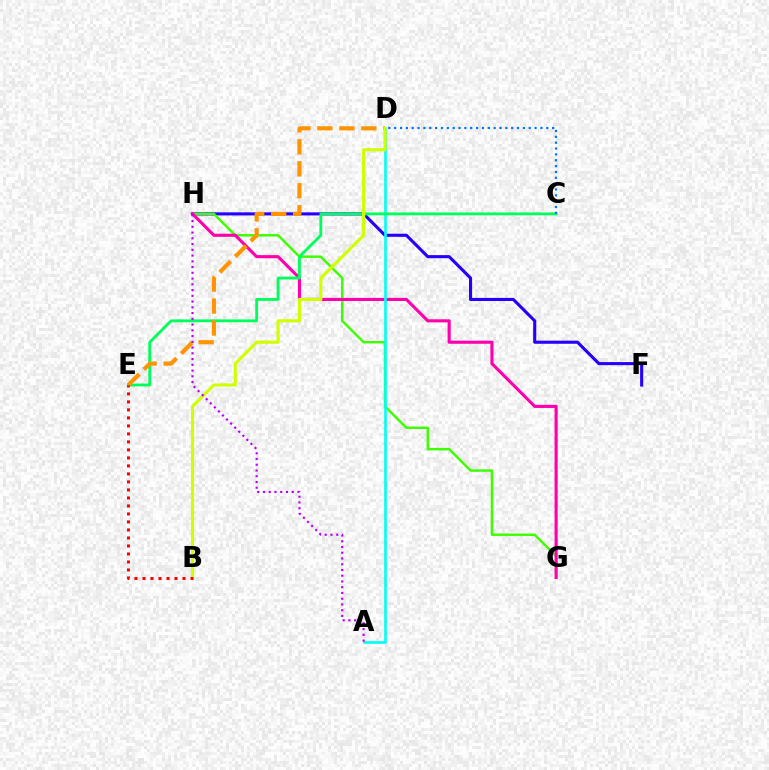{('F', 'H'): [{'color': '#2500ff', 'line_style': 'solid', 'thickness': 2.23}], ('G', 'H'): [{'color': '#3dff00', 'line_style': 'solid', 'thickness': 1.76}, {'color': '#ff00ac', 'line_style': 'solid', 'thickness': 2.23}], ('A', 'D'): [{'color': '#00fff6', 'line_style': 'solid', 'thickness': 1.9}], ('C', 'E'): [{'color': '#00ff5c', 'line_style': 'solid', 'thickness': 2.05}], ('C', 'D'): [{'color': '#0074ff', 'line_style': 'dotted', 'thickness': 1.59}], ('D', 'E'): [{'color': '#ff9400', 'line_style': 'dashed', 'thickness': 2.98}], ('B', 'D'): [{'color': '#d1ff00', 'line_style': 'solid', 'thickness': 2.25}], ('B', 'E'): [{'color': '#ff0000', 'line_style': 'dotted', 'thickness': 2.17}], ('A', 'H'): [{'color': '#b900ff', 'line_style': 'dotted', 'thickness': 1.56}]}